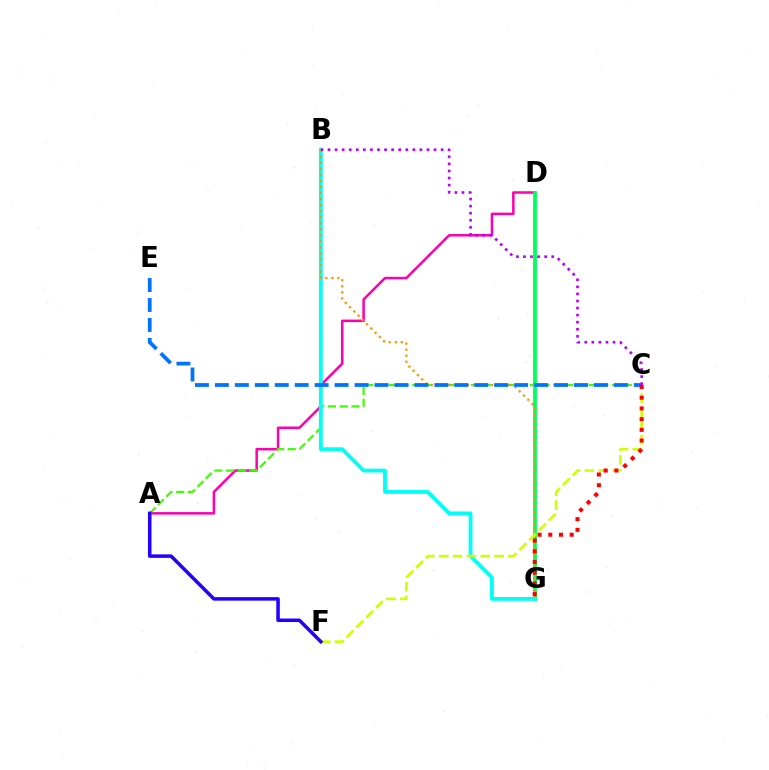{('A', 'D'): [{'color': '#ff00ac', 'line_style': 'solid', 'thickness': 1.81}], ('A', 'C'): [{'color': '#3dff00', 'line_style': 'dashed', 'thickness': 1.6}], ('D', 'G'): [{'color': '#00ff5c', 'line_style': 'solid', 'thickness': 2.75}], ('B', 'G'): [{'color': '#00fff6', 'line_style': 'solid', 'thickness': 2.73}, {'color': '#ff9400', 'line_style': 'dotted', 'thickness': 1.64}], ('C', 'E'): [{'color': '#0074ff', 'line_style': 'dashed', 'thickness': 2.71}], ('C', 'F'): [{'color': '#d1ff00', 'line_style': 'dashed', 'thickness': 1.88}], ('B', 'C'): [{'color': '#b900ff', 'line_style': 'dotted', 'thickness': 1.92}], ('C', 'G'): [{'color': '#ff0000', 'line_style': 'dotted', 'thickness': 2.91}], ('A', 'F'): [{'color': '#2500ff', 'line_style': 'solid', 'thickness': 2.53}]}